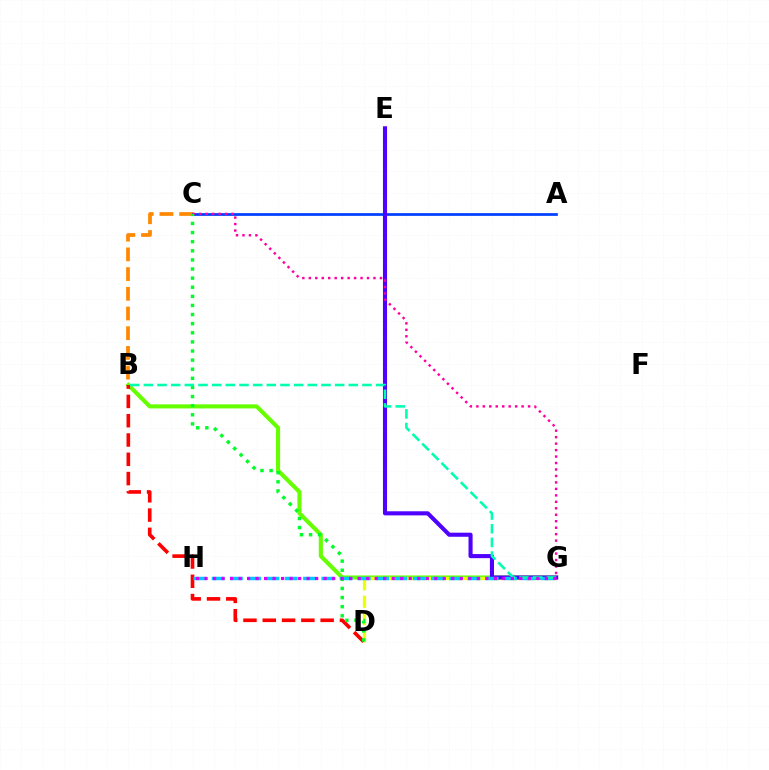{('B', 'G'): [{'color': '#66ff00', 'line_style': 'solid', 'thickness': 2.94}, {'color': '#00ffaf', 'line_style': 'dashed', 'thickness': 1.86}], ('B', 'C'): [{'color': '#ff8800', 'line_style': 'dashed', 'thickness': 2.68}], ('D', 'G'): [{'color': '#eeff00', 'line_style': 'dashed', 'thickness': 2.36}], ('A', 'C'): [{'color': '#003fff', 'line_style': 'solid', 'thickness': 1.96}], ('E', 'G'): [{'color': '#4f00ff', 'line_style': 'solid', 'thickness': 2.94}], ('C', 'G'): [{'color': '#ff00a0', 'line_style': 'dotted', 'thickness': 1.76}], ('B', 'D'): [{'color': '#ff0000', 'line_style': 'dashed', 'thickness': 2.62}], ('G', 'H'): [{'color': '#00c7ff', 'line_style': 'dashed', 'thickness': 2.48}, {'color': '#d600ff', 'line_style': 'dotted', 'thickness': 2.31}], ('C', 'D'): [{'color': '#00ff27', 'line_style': 'dotted', 'thickness': 2.48}]}